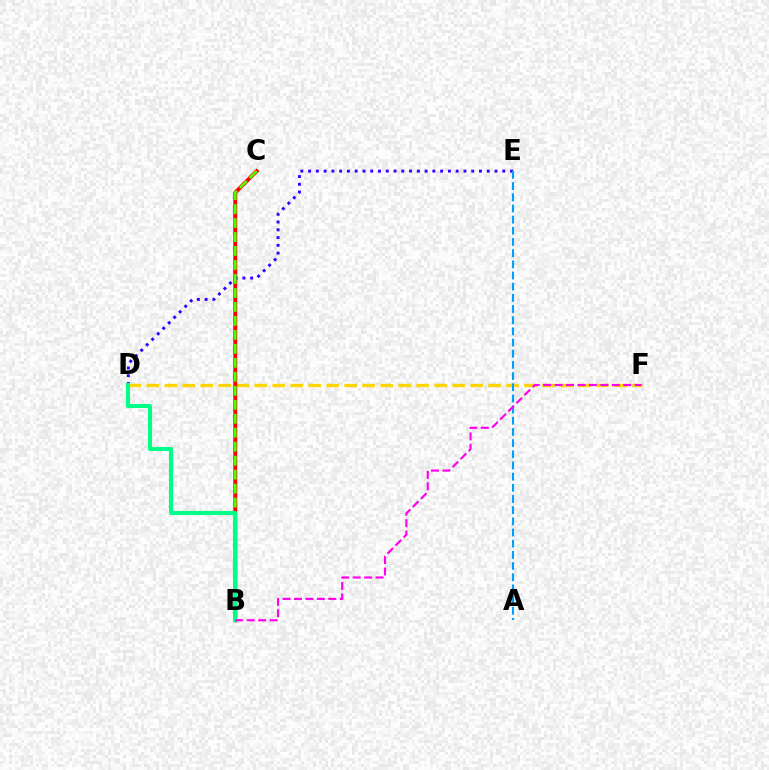{('D', 'F'): [{'color': '#ffd500', 'line_style': 'dashed', 'thickness': 2.44}], ('B', 'C'): [{'color': '#ff0000', 'line_style': 'solid', 'thickness': 2.82}, {'color': '#4fff00', 'line_style': 'dashed', 'thickness': 1.9}], ('D', 'E'): [{'color': '#3700ff', 'line_style': 'dotted', 'thickness': 2.11}], ('A', 'E'): [{'color': '#009eff', 'line_style': 'dashed', 'thickness': 1.52}], ('B', 'D'): [{'color': '#00ff86', 'line_style': 'solid', 'thickness': 2.96}], ('B', 'F'): [{'color': '#ff00ed', 'line_style': 'dashed', 'thickness': 1.55}]}